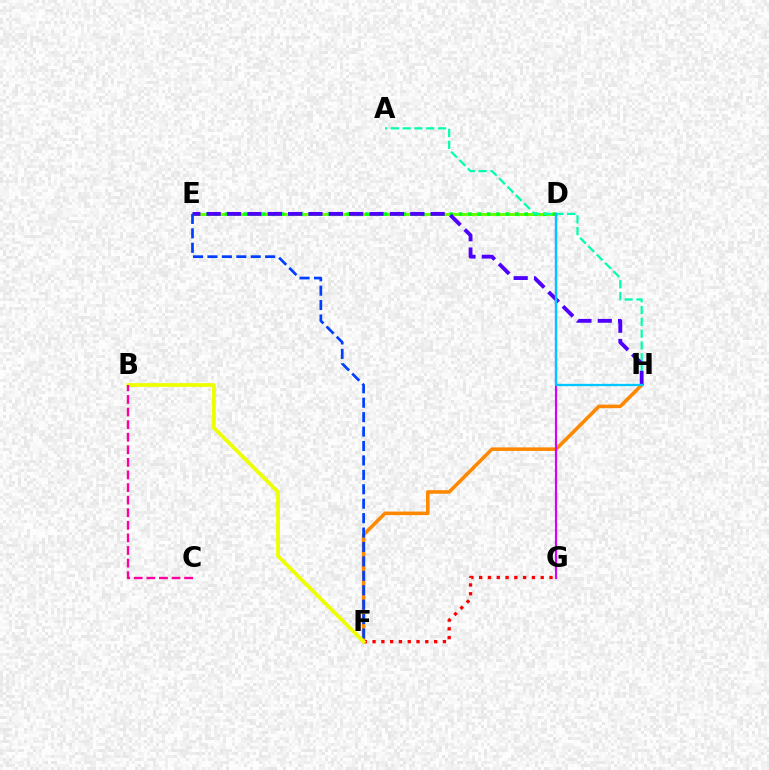{('D', 'E'): [{'color': '#66ff00', 'line_style': 'solid', 'thickness': 2.13}, {'color': '#00ff27', 'line_style': 'dotted', 'thickness': 2.54}], ('F', 'H'): [{'color': '#ff8800', 'line_style': 'solid', 'thickness': 2.56}], ('A', 'H'): [{'color': '#00ffaf', 'line_style': 'dashed', 'thickness': 1.6}], ('F', 'G'): [{'color': '#ff0000', 'line_style': 'dotted', 'thickness': 2.39}], ('E', 'H'): [{'color': '#4f00ff', 'line_style': 'dashed', 'thickness': 2.77}], ('D', 'G'): [{'color': '#d600ff', 'line_style': 'solid', 'thickness': 1.56}], ('E', 'F'): [{'color': '#003fff', 'line_style': 'dashed', 'thickness': 1.96}], ('D', 'H'): [{'color': '#00c7ff', 'line_style': 'solid', 'thickness': 1.68}], ('B', 'F'): [{'color': '#eeff00', 'line_style': 'solid', 'thickness': 2.73}], ('B', 'C'): [{'color': '#ff00a0', 'line_style': 'dashed', 'thickness': 1.71}]}